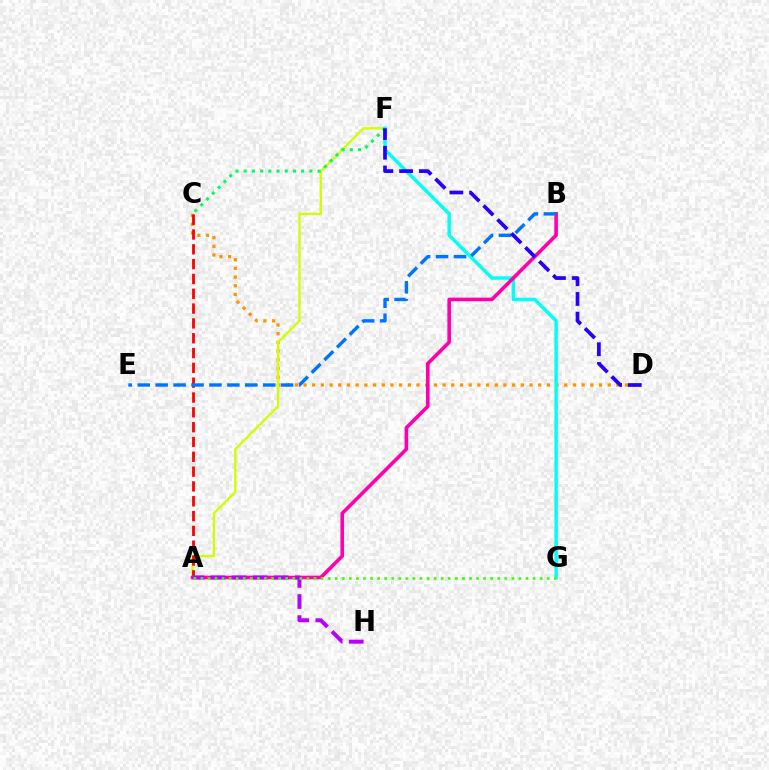{('C', 'D'): [{'color': '#ff9400', 'line_style': 'dotted', 'thickness': 2.36}], ('A', 'F'): [{'color': '#d1ff00', 'line_style': 'solid', 'thickness': 1.69}], ('F', 'G'): [{'color': '#00fff6', 'line_style': 'solid', 'thickness': 2.48}], ('A', 'C'): [{'color': '#ff0000', 'line_style': 'dashed', 'thickness': 2.01}], ('C', 'F'): [{'color': '#00ff5c', 'line_style': 'dotted', 'thickness': 2.23}], ('A', 'B'): [{'color': '#ff00ac', 'line_style': 'solid', 'thickness': 2.6}], ('B', 'E'): [{'color': '#0074ff', 'line_style': 'dashed', 'thickness': 2.44}], ('A', 'H'): [{'color': '#b900ff', 'line_style': 'dashed', 'thickness': 2.87}], ('A', 'G'): [{'color': '#3dff00', 'line_style': 'dotted', 'thickness': 1.92}], ('D', 'F'): [{'color': '#2500ff', 'line_style': 'dashed', 'thickness': 2.68}]}